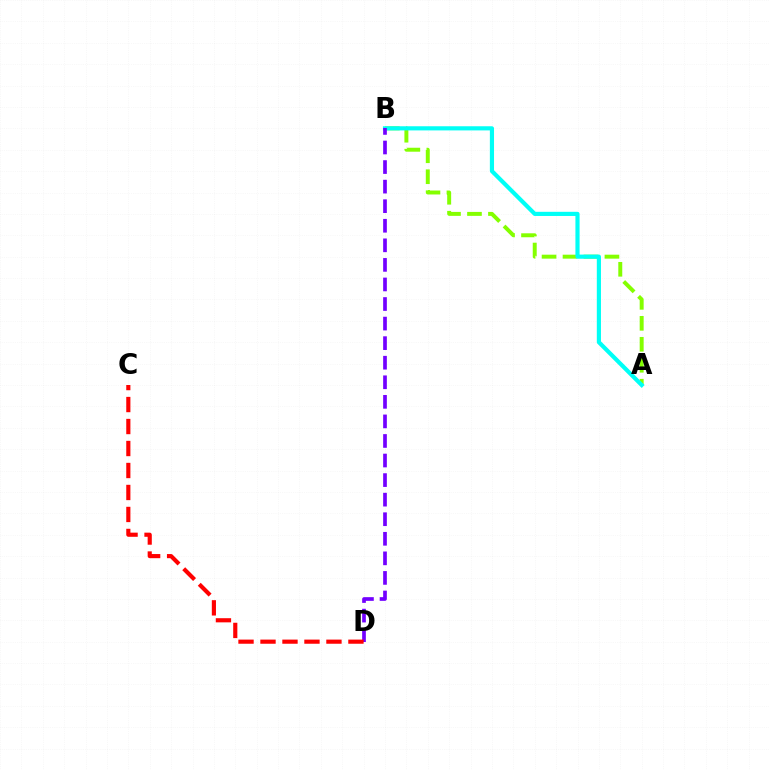{('A', 'B'): [{'color': '#84ff00', 'line_style': 'dashed', 'thickness': 2.85}, {'color': '#00fff6', 'line_style': 'solid', 'thickness': 3.0}], ('B', 'D'): [{'color': '#7200ff', 'line_style': 'dashed', 'thickness': 2.66}], ('C', 'D'): [{'color': '#ff0000', 'line_style': 'dashed', 'thickness': 2.99}]}